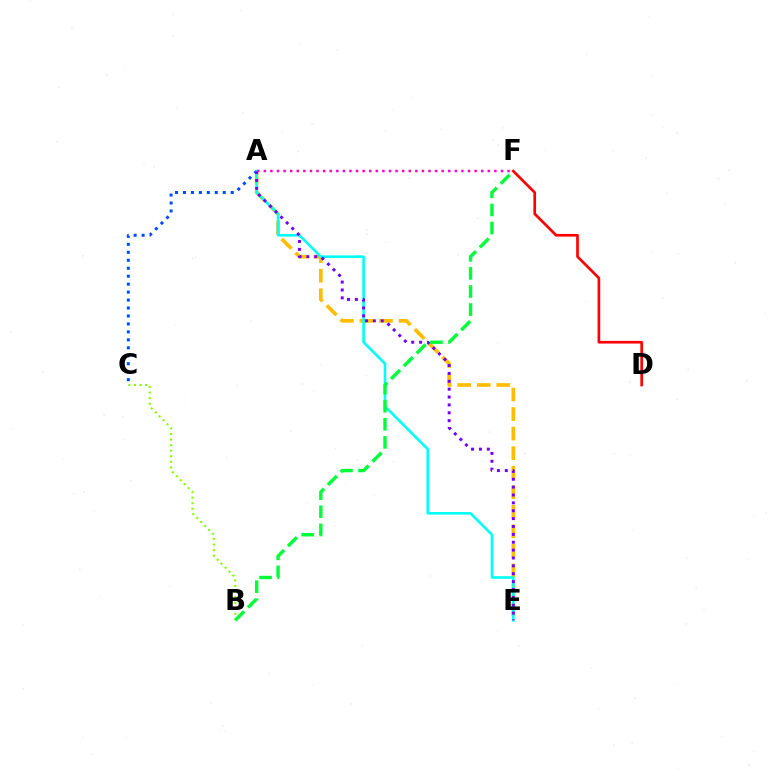{('A', 'E'): [{'color': '#ffbd00', 'line_style': 'dashed', 'thickness': 2.66}, {'color': '#00fff6', 'line_style': 'solid', 'thickness': 1.88}, {'color': '#7200ff', 'line_style': 'dotted', 'thickness': 2.14}], ('A', 'C'): [{'color': '#004bff', 'line_style': 'dotted', 'thickness': 2.16}], ('B', 'C'): [{'color': '#84ff00', 'line_style': 'dotted', 'thickness': 1.52}], ('B', 'F'): [{'color': '#00ff39', 'line_style': 'dashed', 'thickness': 2.46}], ('D', 'F'): [{'color': '#ff0000', 'line_style': 'solid', 'thickness': 1.92}], ('A', 'F'): [{'color': '#ff00cf', 'line_style': 'dotted', 'thickness': 1.79}]}